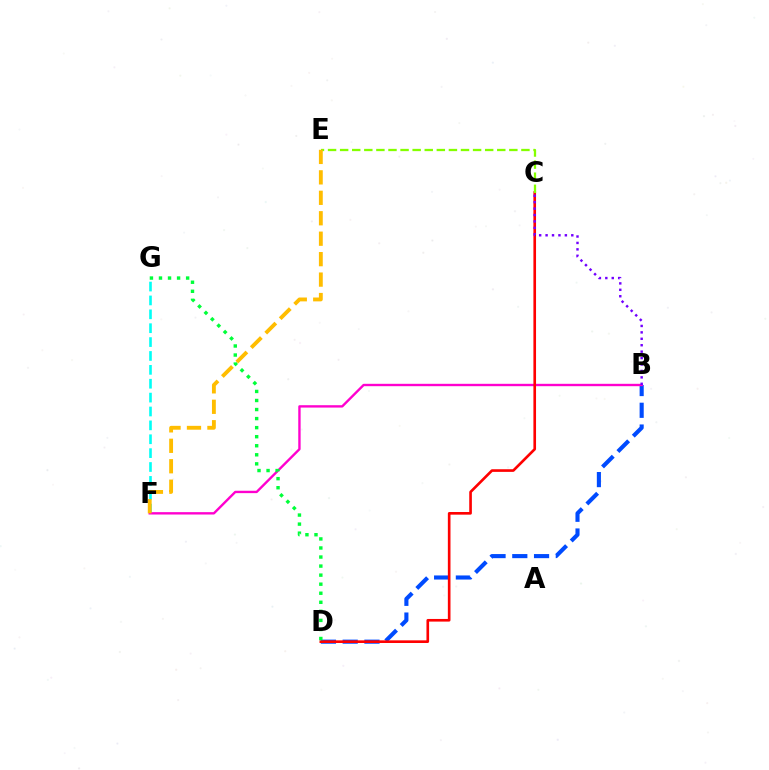{('B', 'D'): [{'color': '#004bff', 'line_style': 'dashed', 'thickness': 2.96}], ('F', 'G'): [{'color': '#00fff6', 'line_style': 'dashed', 'thickness': 1.89}], ('B', 'F'): [{'color': '#ff00cf', 'line_style': 'solid', 'thickness': 1.71}], ('C', 'D'): [{'color': '#ff0000', 'line_style': 'solid', 'thickness': 1.9}], ('D', 'G'): [{'color': '#00ff39', 'line_style': 'dotted', 'thickness': 2.46}], ('C', 'E'): [{'color': '#84ff00', 'line_style': 'dashed', 'thickness': 1.64}], ('B', 'C'): [{'color': '#7200ff', 'line_style': 'dotted', 'thickness': 1.75}], ('E', 'F'): [{'color': '#ffbd00', 'line_style': 'dashed', 'thickness': 2.78}]}